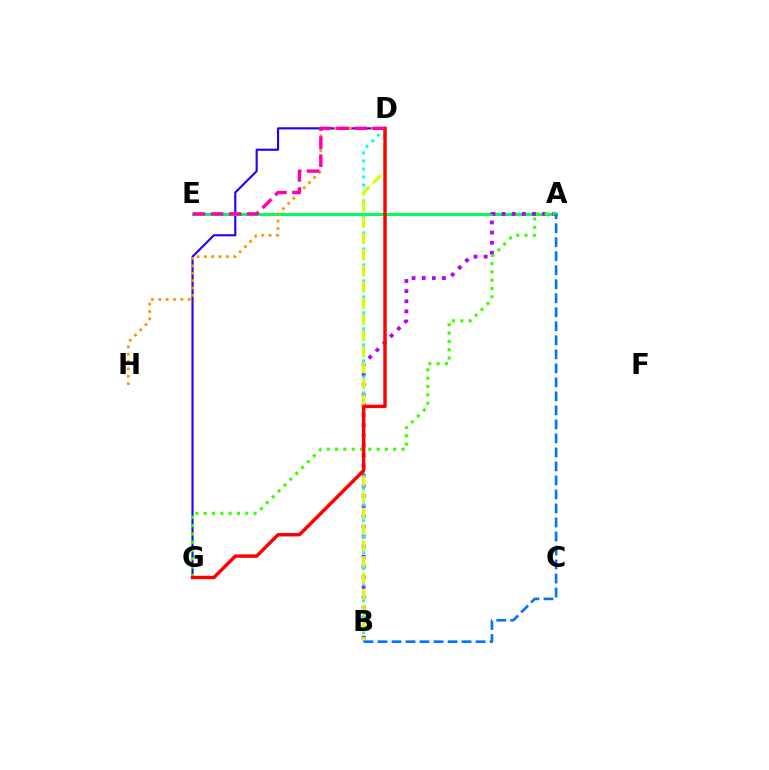{('D', 'G'): [{'color': '#2500ff', 'line_style': 'solid', 'thickness': 1.54}, {'color': '#ff0000', 'line_style': 'solid', 'thickness': 2.47}], ('A', 'E'): [{'color': '#00ff5c', 'line_style': 'solid', 'thickness': 2.17}], ('A', 'B'): [{'color': '#b900ff', 'line_style': 'dotted', 'thickness': 2.75}, {'color': '#0074ff', 'line_style': 'dashed', 'thickness': 1.9}], ('D', 'H'): [{'color': '#ff9400', 'line_style': 'dotted', 'thickness': 2.0}], ('B', 'D'): [{'color': '#00fff6', 'line_style': 'dotted', 'thickness': 2.17}, {'color': '#d1ff00', 'line_style': 'dashed', 'thickness': 2.2}], ('A', 'G'): [{'color': '#3dff00', 'line_style': 'dotted', 'thickness': 2.26}], ('D', 'E'): [{'color': '#ff00ac', 'line_style': 'dashed', 'thickness': 2.45}]}